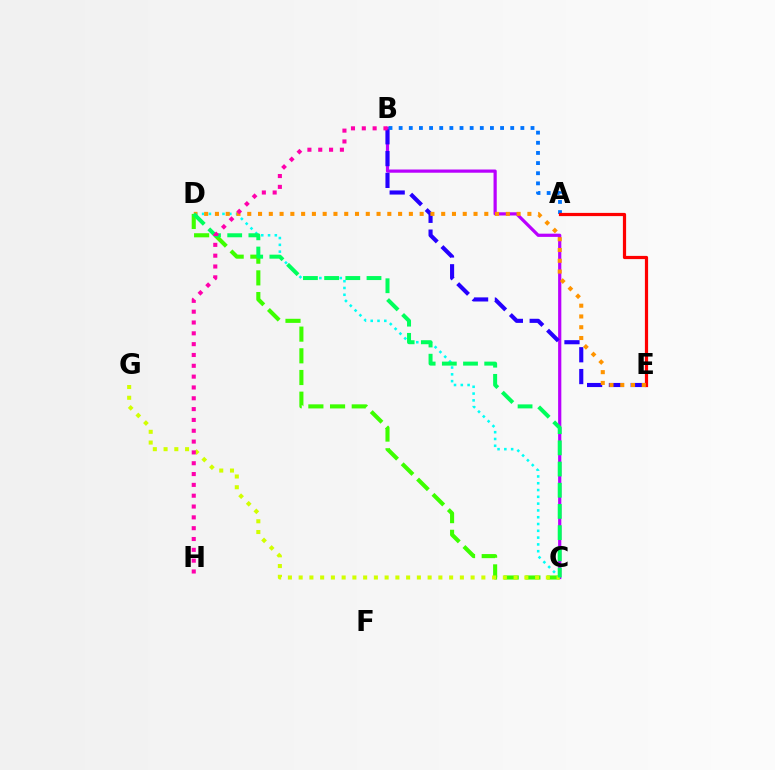{('B', 'C'): [{'color': '#b900ff', 'line_style': 'solid', 'thickness': 2.31}], ('C', 'D'): [{'color': '#3dff00', 'line_style': 'dashed', 'thickness': 2.95}, {'color': '#00fff6', 'line_style': 'dotted', 'thickness': 1.85}, {'color': '#00ff5c', 'line_style': 'dashed', 'thickness': 2.88}], ('B', 'E'): [{'color': '#2500ff', 'line_style': 'dashed', 'thickness': 2.96}], ('A', 'B'): [{'color': '#0074ff', 'line_style': 'dotted', 'thickness': 2.76}], ('A', 'E'): [{'color': '#ff0000', 'line_style': 'solid', 'thickness': 2.31}], ('C', 'G'): [{'color': '#d1ff00', 'line_style': 'dotted', 'thickness': 2.92}], ('D', 'E'): [{'color': '#ff9400', 'line_style': 'dotted', 'thickness': 2.93}], ('B', 'H'): [{'color': '#ff00ac', 'line_style': 'dotted', 'thickness': 2.94}]}